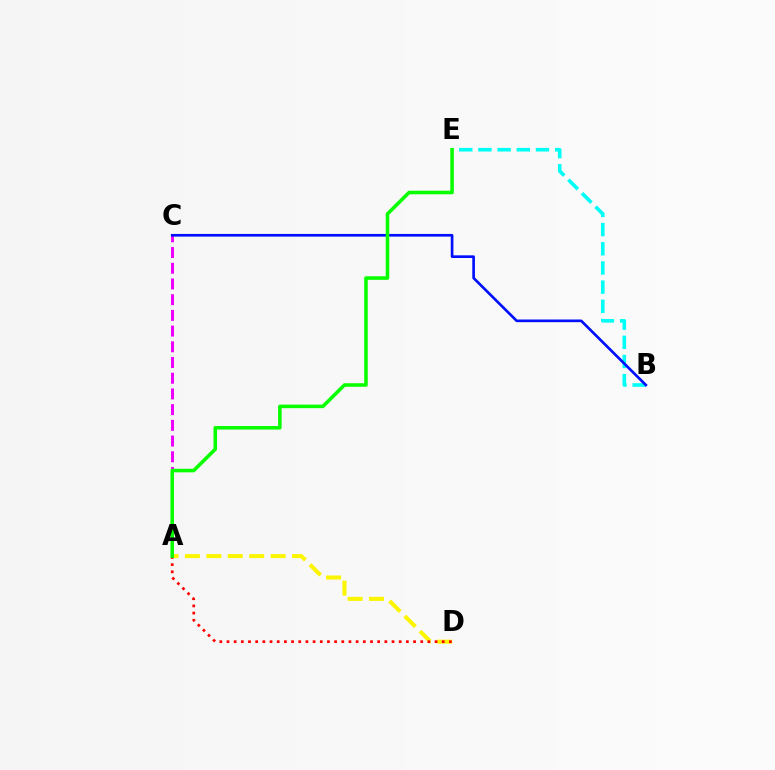{('A', 'C'): [{'color': '#ee00ff', 'line_style': 'dashed', 'thickness': 2.13}], ('B', 'E'): [{'color': '#00fff6', 'line_style': 'dashed', 'thickness': 2.6}], ('A', 'D'): [{'color': '#fcf500', 'line_style': 'dashed', 'thickness': 2.91}, {'color': '#ff0000', 'line_style': 'dotted', 'thickness': 1.95}], ('B', 'C'): [{'color': '#0010ff', 'line_style': 'solid', 'thickness': 1.92}], ('A', 'E'): [{'color': '#08ff00', 'line_style': 'solid', 'thickness': 2.56}]}